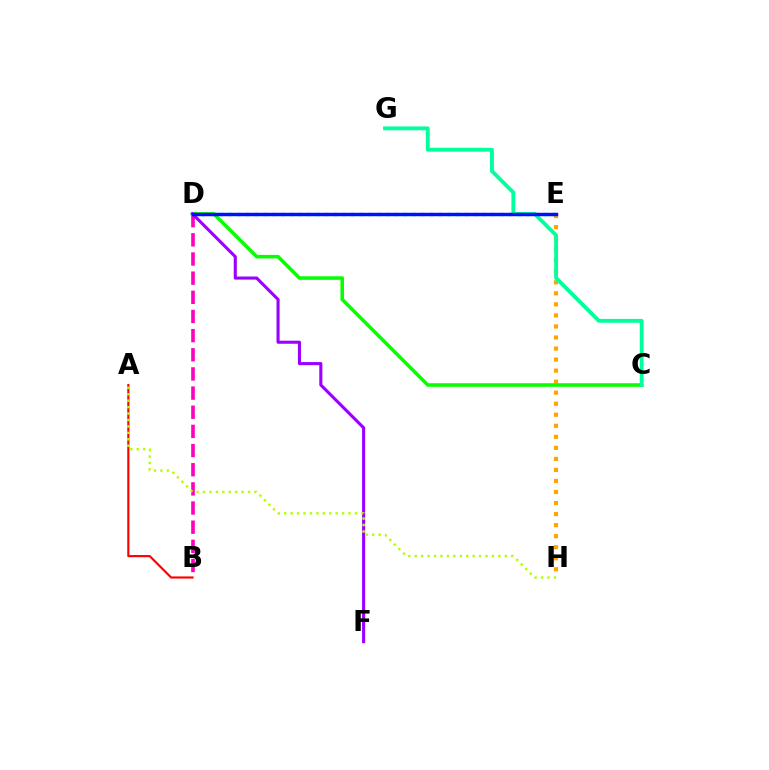{('E', 'H'): [{'color': '#ffa500', 'line_style': 'dotted', 'thickness': 3.0}], ('D', 'E'): [{'color': '#00b5ff', 'line_style': 'dotted', 'thickness': 2.38}, {'color': '#0010ff', 'line_style': 'solid', 'thickness': 2.48}], ('A', 'B'): [{'color': '#ff0000', 'line_style': 'solid', 'thickness': 1.55}], ('B', 'D'): [{'color': '#ff00bd', 'line_style': 'dashed', 'thickness': 2.6}], ('C', 'D'): [{'color': '#08ff00', 'line_style': 'solid', 'thickness': 2.56}], ('D', 'F'): [{'color': '#9b00ff', 'line_style': 'solid', 'thickness': 2.22}], ('C', 'G'): [{'color': '#00ff9d', 'line_style': 'solid', 'thickness': 2.77}], ('A', 'H'): [{'color': '#b3ff00', 'line_style': 'dotted', 'thickness': 1.75}]}